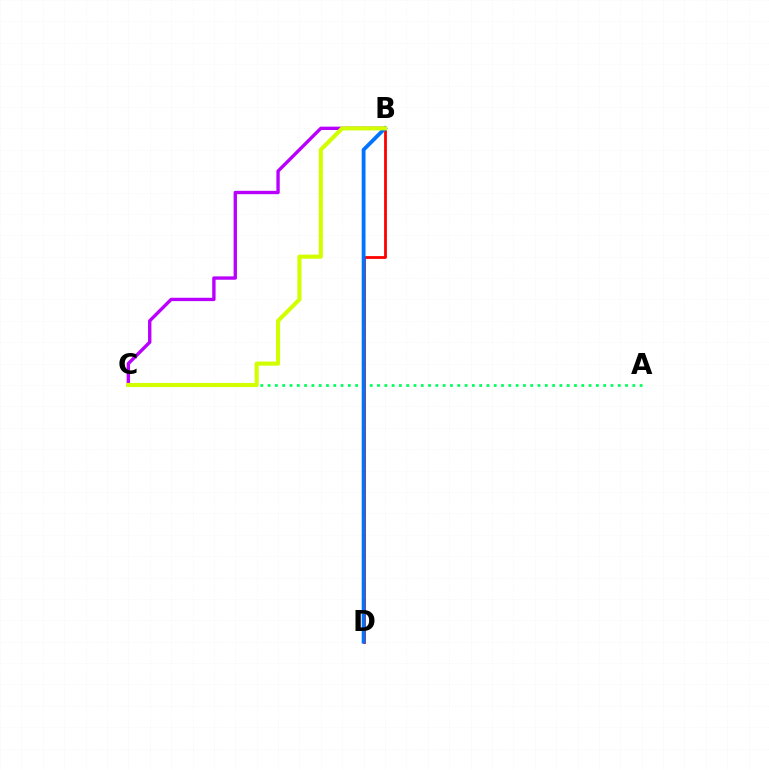{('A', 'C'): [{'color': '#00ff5c', 'line_style': 'dotted', 'thickness': 1.98}], ('B', 'D'): [{'color': '#ff0000', 'line_style': 'solid', 'thickness': 2.01}, {'color': '#0074ff', 'line_style': 'solid', 'thickness': 2.74}], ('B', 'C'): [{'color': '#b900ff', 'line_style': 'solid', 'thickness': 2.42}, {'color': '#d1ff00', 'line_style': 'solid', 'thickness': 2.95}]}